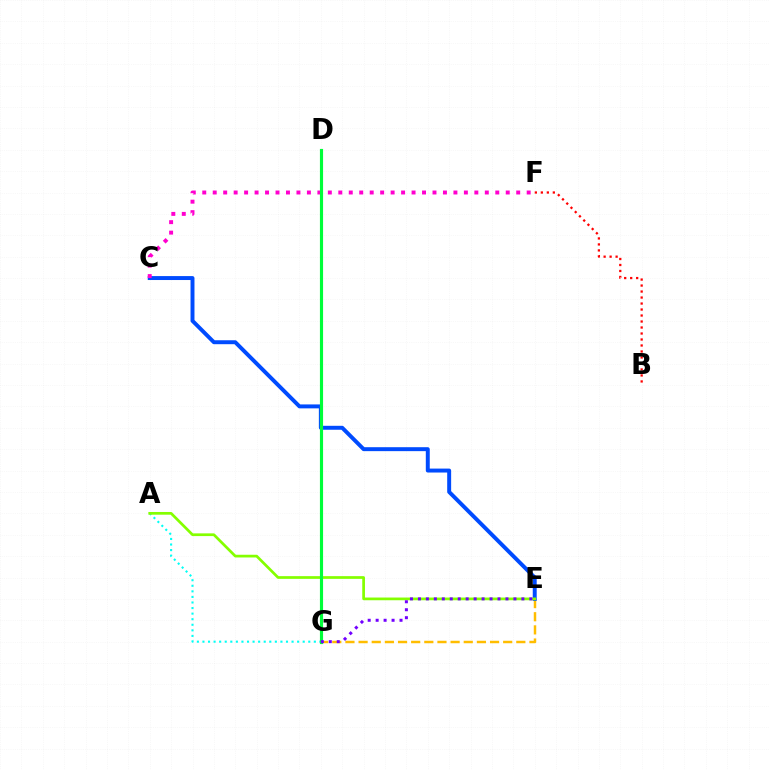{('E', 'G'): [{'color': '#ffbd00', 'line_style': 'dashed', 'thickness': 1.79}, {'color': '#7200ff', 'line_style': 'dotted', 'thickness': 2.16}], ('C', 'E'): [{'color': '#004bff', 'line_style': 'solid', 'thickness': 2.84}], ('C', 'F'): [{'color': '#ff00cf', 'line_style': 'dotted', 'thickness': 2.84}], ('B', 'F'): [{'color': '#ff0000', 'line_style': 'dotted', 'thickness': 1.63}], ('A', 'G'): [{'color': '#00fff6', 'line_style': 'dotted', 'thickness': 1.51}], ('A', 'E'): [{'color': '#84ff00', 'line_style': 'solid', 'thickness': 1.96}], ('D', 'G'): [{'color': '#00ff39', 'line_style': 'solid', 'thickness': 2.27}]}